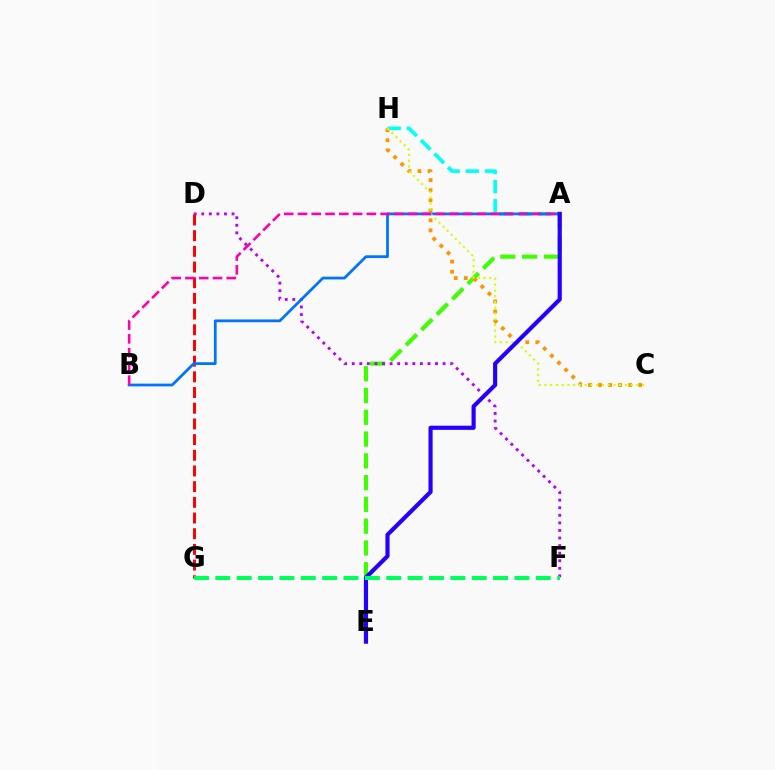{('A', 'E'): [{'color': '#3dff00', 'line_style': 'dashed', 'thickness': 2.96}, {'color': '#2500ff', 'line_style': 'solid', 'thickness': 2.99}], ('D', 'F'): [{'color': '#b900ff', 'line_style': 'dotted', 'thickness': 2.06}], ('A', 'H'): [{'color': '#00fff6', 'line_style': 'dashed', 'thickness': 2.6}], ('C', 'H'): [{'color': '#ff9400', 'line_style': 'dotted', 'thickness': 2.73}, {'color': '#d1ff00', 'line_style': 'dotted', 'thickness': 1.56}], ('D', 'G'): [{'color': '#ff0000', 'line_style': 'dashed', 'thickness': 2.13}], ('A', 'B'): [{'color': '#0074ff', 'line_style': 'solid', 'thickness': 1.99}, {'color': '#ff00ac', 'line_style': 'dashed', 'thickness': 1.87}], ('F', 'G'): [{'color': '#00ff5c', 'line_style': 'dashed', 'thickness': 2.9}]}